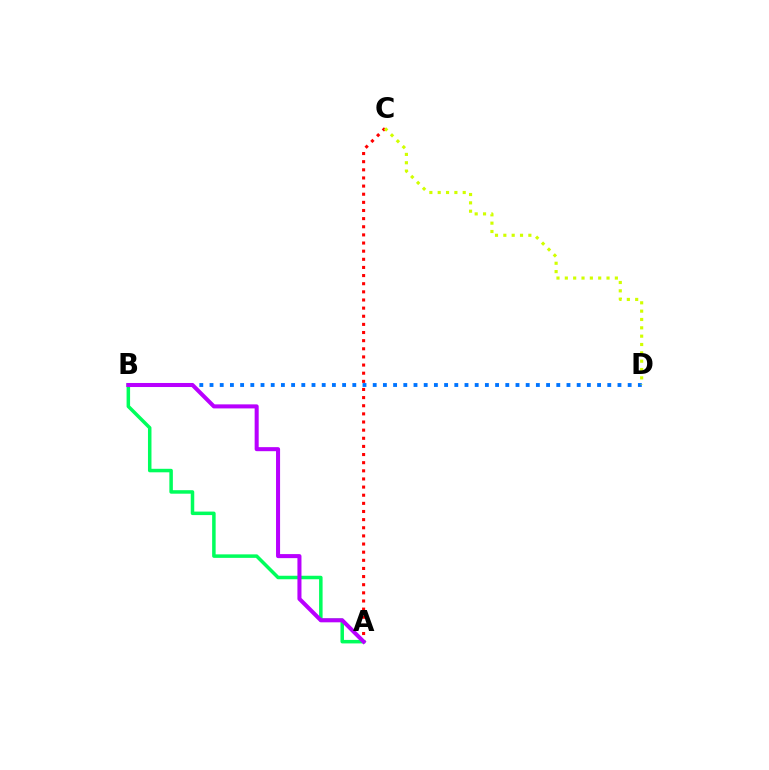{('A', 'C'): [{'color': '#ff0000', 'line_style': 'dotted', 'thickness': 2.21}], ('B', 'D'): [{'color': '#0074ff', 'line_style': 'dotted', 'thickness': 2.77}], ('A', 'B'): [{'color': '#00ff5c', 'line_style': 'solid', 'thickness': 2.52}, {'color': '#b900ff', 'line_style': 'solid', 'thickness': 2.91}], ('C', 'D'): [{'color': '#d1ff00', 'line_style': 'dotted', 'thickness': 2.27}]}